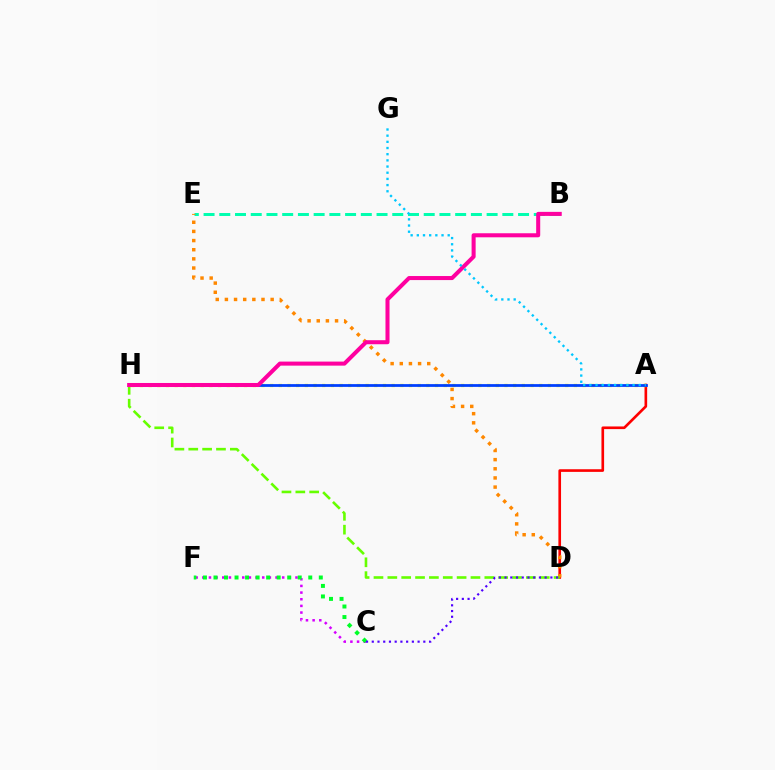{('A', 'D'): [{'color': '#ff0000', 'line_style': 'solid', 'thickness': 1.9}], ('C', 'F'): [{'color': '#d600ff', 'line_style': 'dotted', 'thickness': 1.81}, {'color': '#00ff27', 'line_style': 'dotted', 'thickness': 2.86}], ('B', 'E'): [{'color': '#00ffaf', 'line_style': 'dashed', 'thickness': 2.14}], ('D', 'E'): [{'color': '#ff8800', 'line_style': 'dotted', 'thickness': 2.49}], ('A', 'H'): [{'color': '#eeff00', 'line_style': 'dotted', 'thickness': 2.36}, {'color': '#003fff', 'line_style': 'solid', 'thickness': 1.99}], ('D', 'H'): [{'color': '#66ff00', 'line_style': 'dashed', 'thickness': 1.88}], ('B', 'H'): [{'color': '#ff00a0', 'line_style': 'solid', 'thickness': 2.91}], ('C', 'D'): [{'color': '#4f00ff', 'line_style': 'dotted', 'thickness': 1.56}], ('A', 'G'): [{'color': '#00c7ff', 'line_style': 'dotted', 'thickness': 1.68}]}